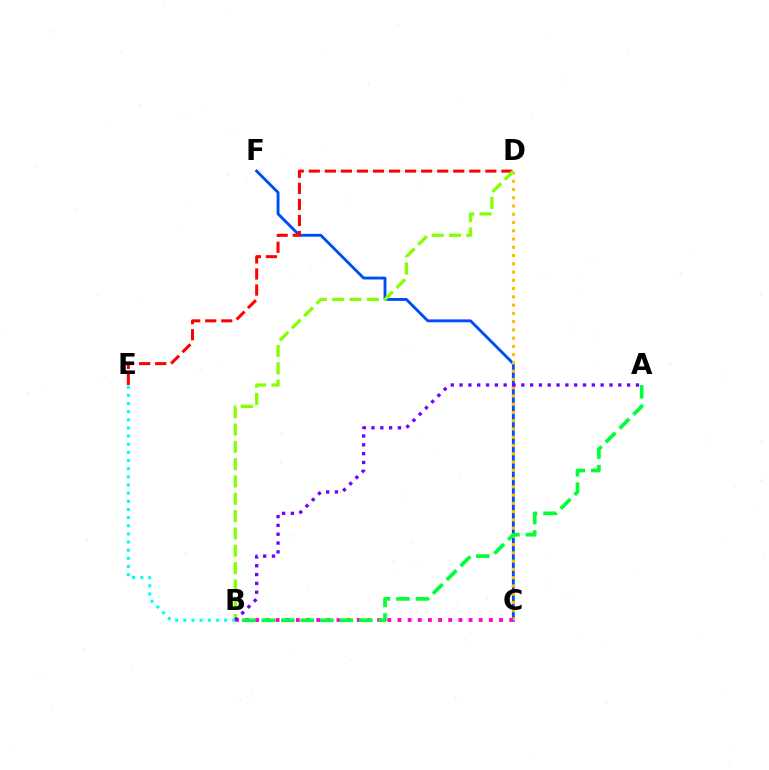{('C', 'F'): [{'color': '#004bff', 'line_style': 'solid', 'thickness': 2.07}], ('C', 'D'): [{'color': '#ffbd00', 'line_style': 'dotted', 'thickness': 2.24}], ('D', 'E'): [{'color': '#ff0000', 'line_style': 'dashed', 'thickness': 2.18}], ('B', 'C'): [{'color': '#ff00cf', 'line_style': 'dotted', 'thickness': 2.76}], ('B', 'D'): [{'color': '#84ff00', 'line_style': 'dashed', 'thickness': 2.35}], ('A', 'B'): [{'color': '#00ff39', 'line_style': 'dashed', 'thickness': 2.65}, {'color': '#7200ff', 'line_style': 'dotted', 'thickness': 2.4}], ('B', 'E'): [{'color': '#00fff6', 'line_style': 'dotted', 'thickness': 2.21}]}